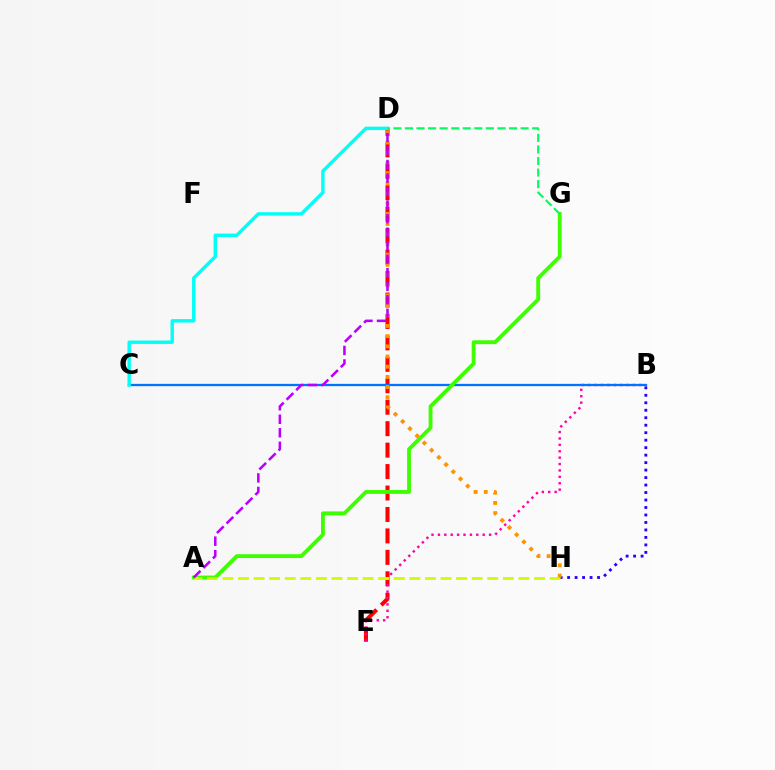{('D', 'E'): [{'color': '#ff0000', 'line_style': 'dashed', 'thickness': 2.91}], ('B', 'E'): [{'color': '#ff00ac', 'line_style': 'dotted', 'thickness': 1.74}], ('B', 'H'): [{'color': '#2500ff', 'line_style': 'dotted', 'thickness': 2.03}], ('B', 'C'): [{'color': '#0074ff', 'line_style': 'solid', 'thickness': 1.64}], ('A', 'G'): [{'color': '#3dff00', 'line_style': 'solid', 'thickness': 2.76}], ('A', 'H'): [{'color': '#d1ff00', 'line_style': 'dashed', 'thickness': 2.12}], ('D', 'H'): [{'color': '#ff9400', 'line_style': 'dotted', 'thickness': 2.77}], ('A', 'D'): [{'color': '#b900ff', 'line_style': 'dashed', 'thickness': 1.84}], ('C', 'D'): [{'color': '#00fff6', 'line_style': 'solid', 'thickness': 2.45}], ('D', 'G'): [{'color': '#00ff5c', 'line_style': 'dashed', 'thickness': 1.57}]}